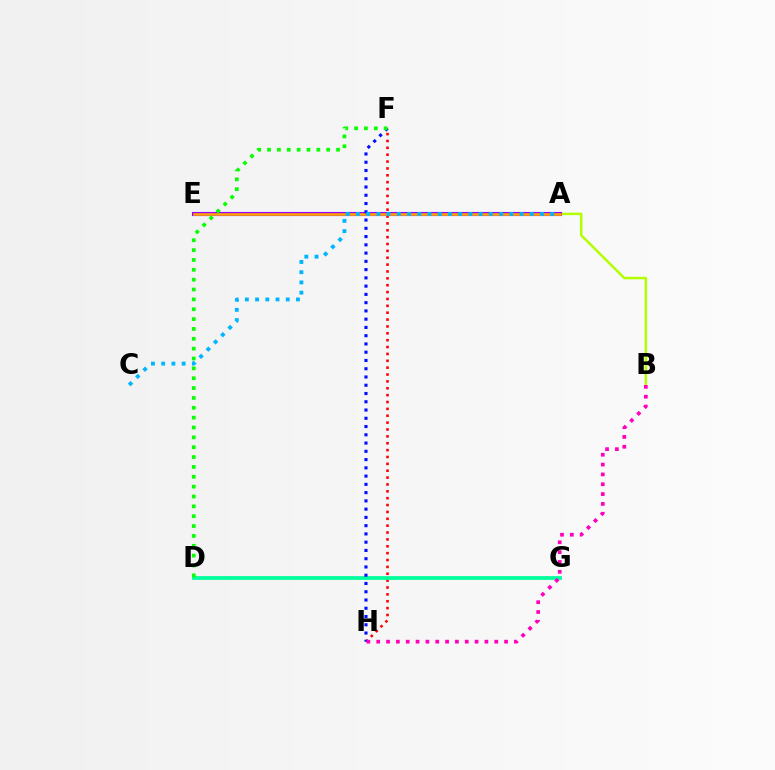{('F', 'H'): [{'color': '#ff0000', 'line_style': 'dotted', 'thickness': 1.87}, {'color': '#0010ff', 'line_style': 'dotted', 'thickness': 2.24}], ('A', 'B'): [{'color': '#b3ff00', 'line_style': 'solid', 'thickness': 1.8}], ('D', 'G'): [{'color': '#00ff9d', 'line_style': 'solid', 'thickness': 2.73}], ('A', 'E'): [{'color': '#9b00ff', 'line_style': 'solid', 'thickness': 2.96}, {'color': '#ffa500', 'line_style': 'solid', 'thickness': 1.86}], ('A', 'C'): [{'color': '#00b5ff', 'line_style': 'dotted', 'thickness': 2.78}], ('D', 'F'): [{'color': '#08ff00', 'line_style': 'dotted', 'thickness': 2.68}], ('B', 'H'): [{'color': '#ff00bd', 'line_style': 'dotted', 'thickness': 2.67}]}